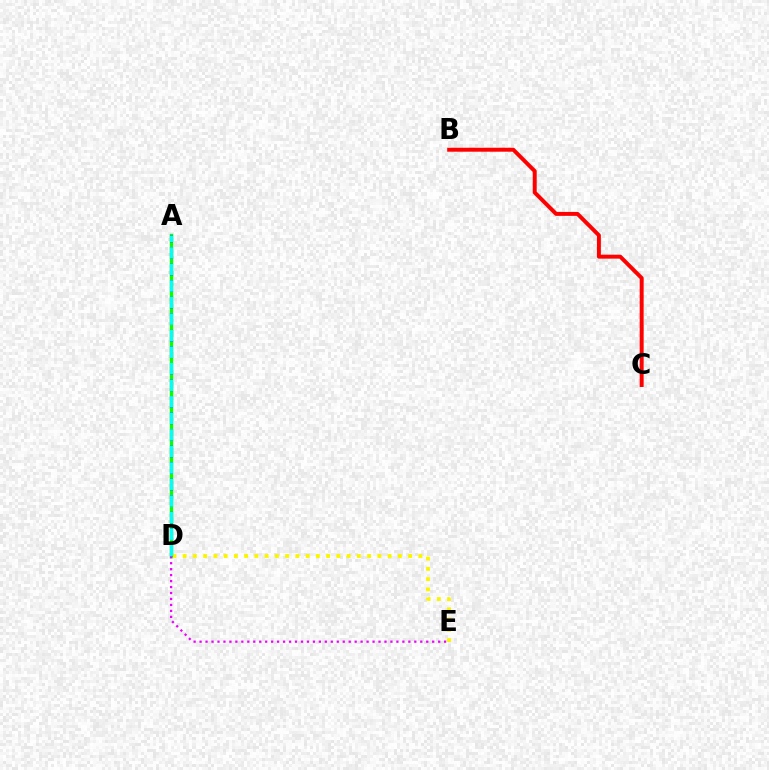{('A', 'D'): [{'color': '#08ff00', 'line_style': 'solid', 'thickness': 2.43}, {'color': '#0010ff', 'line_style': 'dashed', 'thickness': 2.25}, {'color': '#00fff6', 'line_style': 'dashed', 'thickness': 2.25}], ('D', 'E'): [{'color': '#fcf500', 'line_style': 'dotted', 'thickness': 2.78}, {'color': '#ee00ff', 'line_style': 'dotted', 'thickness': 1.62}], ('B', 'C'): [{'color': '#ff0000', 'line_style': 'solid', 'thickness': 2.85}]}